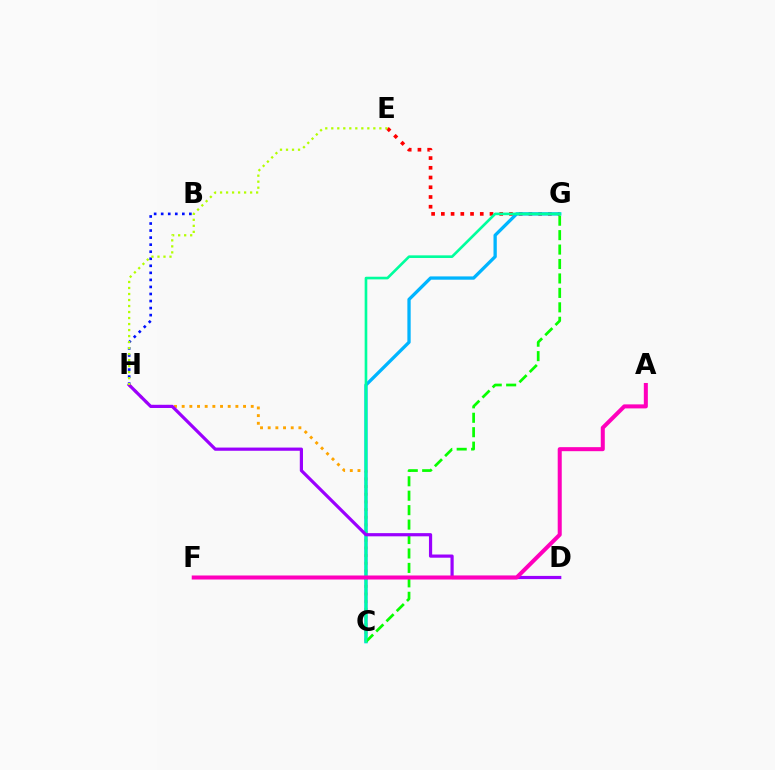{('B', 'H'): [{'color': '#0010ff', 'line_style': 'dotted', 'thickness': 1.91}], ('E', 'G'): [{'color': '#ff0000', 'line_style': 'dotted', 'thickness': 2.64}], ('C', 'H'): [{'color': '#ffa500', 'line_style': 'dotted', 'thickness': 2.08}], ('C', 'G'): [{'color': '#00b5ff', 'line_style': 'solid', 'thickness': 2.38}, {'color': '#08ff00', 'line_style': 'dashed', 'thickness': 1.96}, {'color': '#00ff9d', 'line_style': 'solid', 'thickness': 1.9}], ('D', 'H'): [{'color': '#9b00ff', 'line_style': 'solid', 'thickness': 2.3}], ('A', 'F'): [{'color': '#ff00bd', 'line_style': 'solid', 'thickness': 2.9}], ('E', 'H'): [{'color': '#b3ff00', 'line_style': 'dotted', 'thickness': 1.63}]}